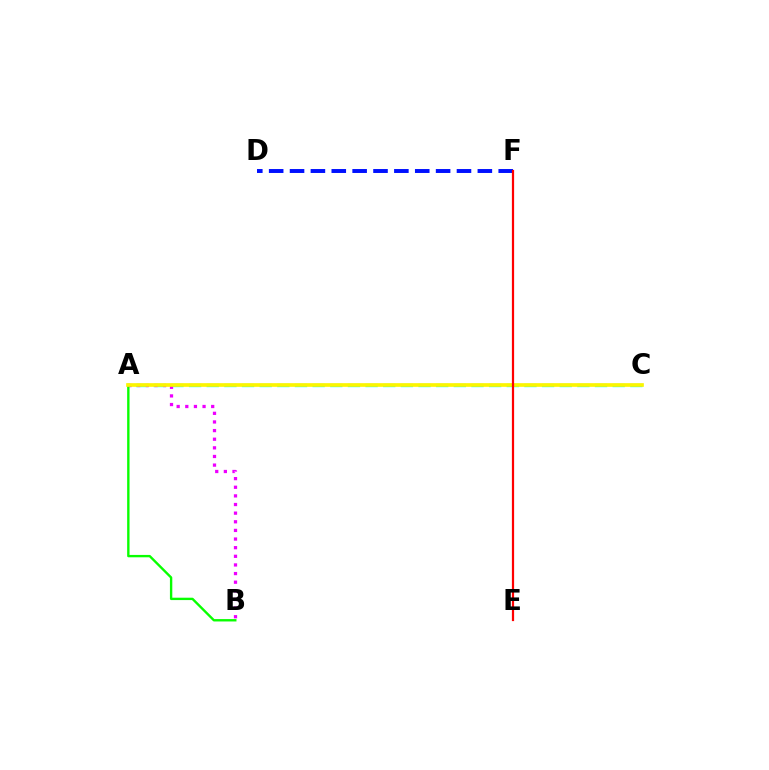{('A', 'C'): [{'color': '#00fff6', 'line_style': 'dashed', 'thickness': 2.4}, {'color': '#fcf500', 'line_style': 'solid', 'thickness': 2.65}], ('A', 'B'): [{'color': '#08ff00', 'line_style': 'solid', 'thickness': 1.71}, {'color': '#ee00ff', 'line_style': 'dotted', 'thickness': 2.34}], ('D', 'F'): [{'color': '#0010ff', 'line_style': 'dashed', 'thickness': 2.83}], ('E', 'F'): [{'color': '#ff0000', 'line_style': 'solid', 'thickness': 1.6}]}